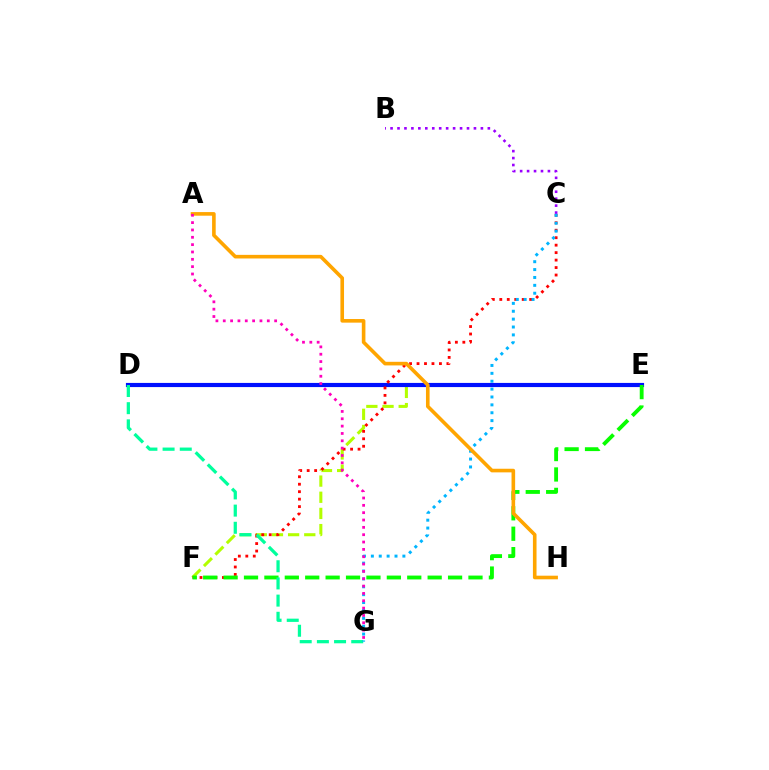{('E', 'F'): [{'color': '#b3ff00', 'line_style': 'dashed', 'thickness': 2.2}, {'color': '#08ff00', 'line_style': 'dashed', 'thickness': 2.77}], ('D', 'E'): [{'color': '#0010ff', 'line_style': 'solid', 'thickness': 3.0}], ('C', 'F'): [{'color': '#ff0000', 'line_style': 'dotted', 'thickness': 2.03}], ('B', 'C'): [{'color': '#9b00ff', 'line_style': 'dotted', 'thickness': 1.89}], ('D', 'G'): [{'color': '#00ff9d', 'line_style': 'dashed', 'thickness': 2.33}], ('C', 'G'): [{'color': '#00b5ff', 'line_style': 'dotted', 'thickness': 2.14}], ('A', 'H'): [{'color': '#ffa500', 'line_style': 'solid', 'thickness': 2.6}], ('A', 'G'): [{'color': '#ff00bd', 'line_style': 'dotted', 'thickness': 1.99}]}